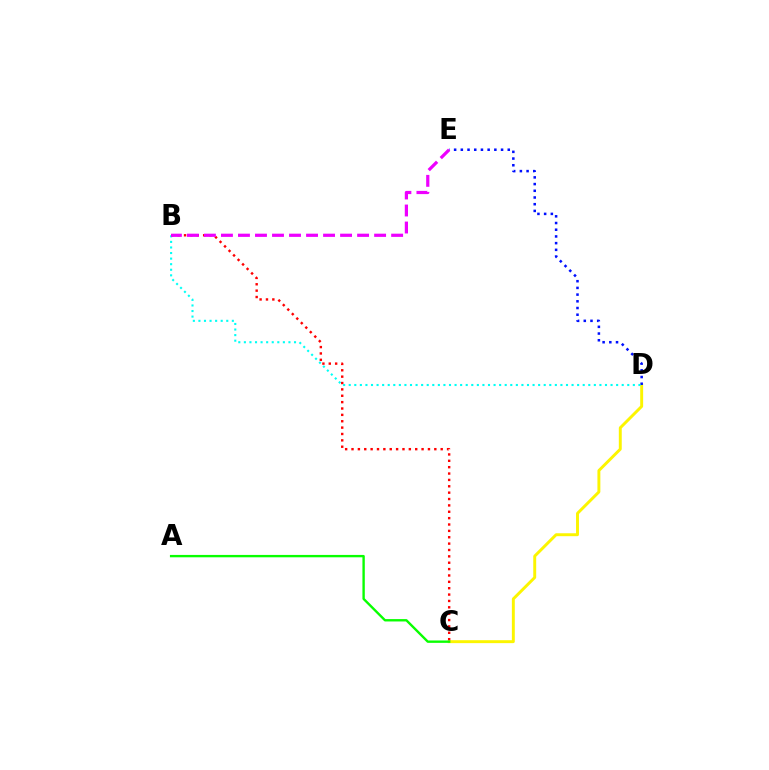{('C', 'D'): [{'color': '#fcf500', 'line_style': 'solid', 'thickness': 2.11}], ('D', 'E'): [{'color': '#0010ff', 'line_style': 'dotted', 'thickness': 1.82}], ('B', 'D'): [{'color': '#00fff6', 'line_style': 'dotted', 'thickness': 1.51}], ('B', 'C'): [{'color': '#ff0000', 'line_style': 'dotted', 'thickness': 1.73}], ('A', 'C'): [{'color': '#08ff00', 'line_style': 'solid', 'thickness': 1.71}], ('B', 'E'): [{'color': '#ee00ff', 'line_style': 'dashed', 'thickness': 2.31}]}